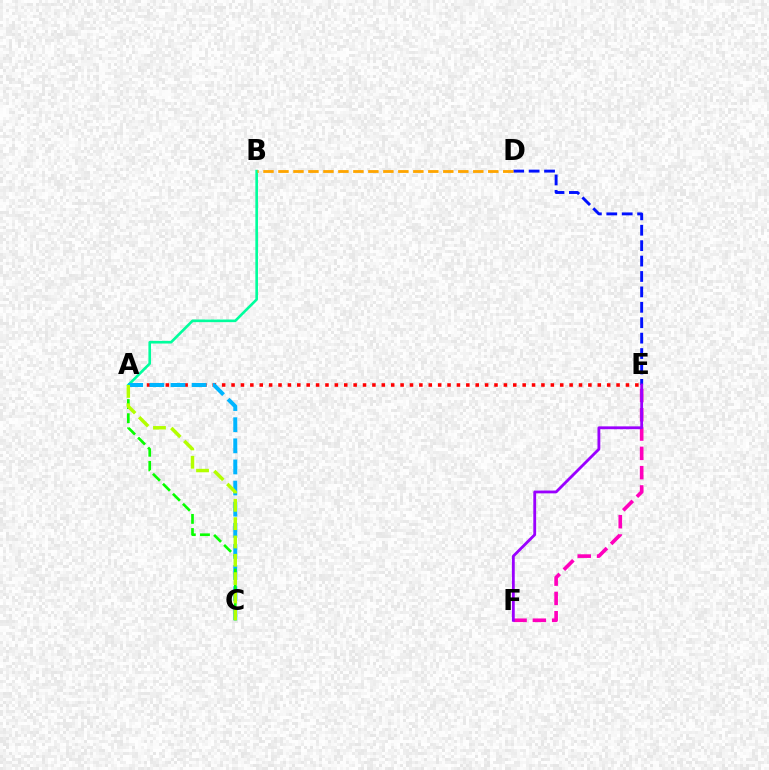{('A', 'E'): [{'color': '#ff0000', 'line_style': 'dotted', 'thickness': 2.55}], ('A', 'B'): [{'color': '#00ff9d', 'line_style': 'solid', 'thickness': 1.89}], ('D', 'E'): [{'color': '#0010ff', 'line_style': 'dashed', 'thickness': 2.09}], ('A', 'C'): [{'color': '#00b5ff', 'line_style': 'dashed', 'thickness': 2.87}, {'color': '#08ff00', 'line_style': 'dashed', 'thickness': 1.92}, {'color': '#b3ff00', 'line_style': 'dashed', 'thickness': 2.49}], ('E', 'F'): [{'color': '#ff00bd', 'line_style': 'dashed', 'thickness': 2.62}, {'color': '#9b00ff', 'line_style': 'solid', 'thickness': 2.03}], ('B', 'D'): [{'color': '#ffa500', 'line_style': 'dashed', 'thickness': 2.04}]}